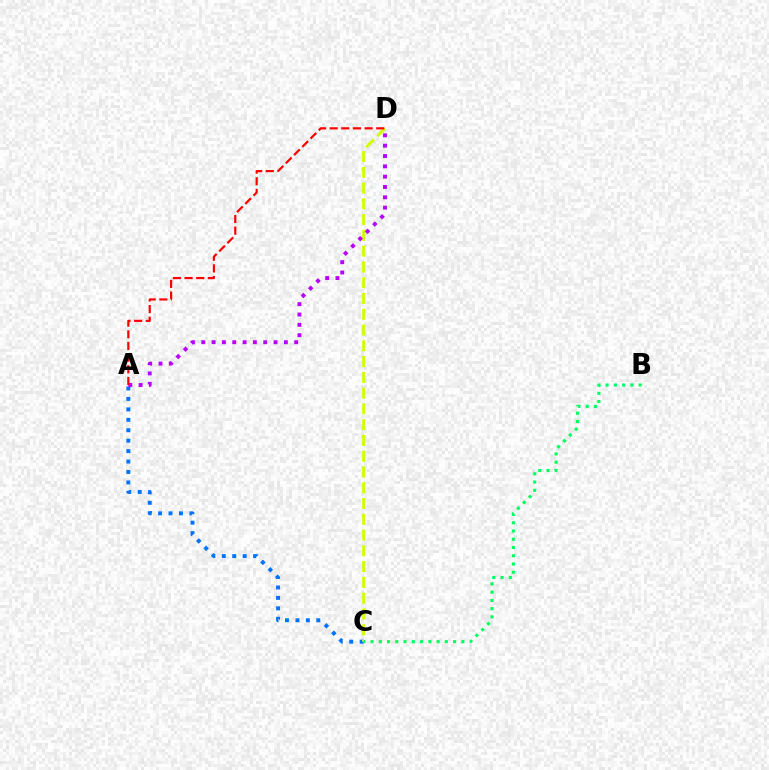{('A', 'C'): [{'color': '#0074ff', 'line_style': 'dotted', 'thickness': 2.84}], ('C', 'D'): [{'color': '#d1ff00', 'line_style': 'dashed', 'thickness': 2.14}], ('B', 'C'): [{'color': '#00ff5c', 'line_style': 'dotted', 'thickness': 2.24}], ('A', 'D'): [{'color': '#b900ff', 'line_style': 'dotted', 'thickness': 2.8}, {'color': '#ff0000', 'line_style': 'dashed', 'thickness': 1.58}]}